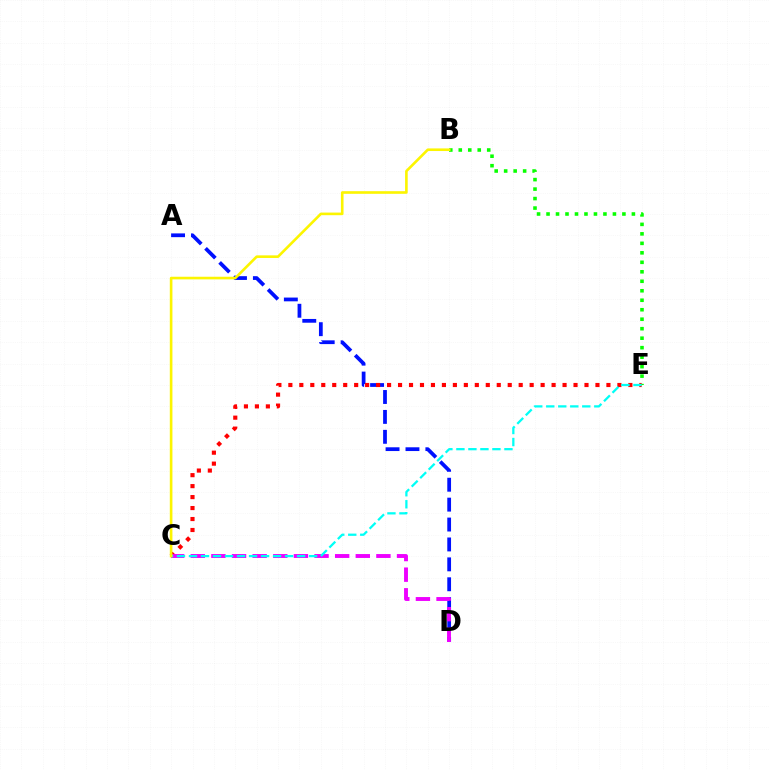{('A', 'D'): [{'color': '#0010ff', 'line_style': 'dashed', 'thickness': 2.7}], ('C', 'E'): [{'color': '#ff0000', 'line_style': 'dotted', 'thickness': 2.98}, {'color': '#00fff6', 'line_style': 'dashed', 'thickness': 1.63}], ('C', 'D'): [{'color': '#ee00ff', 'line_style': 'dashed', 'thickness': 2.8}], ('B', 'E'): [{'color': '#08ff00', 'line_style': 'dotted', 'thickness': 2.58}], ('B', 'C'): [{'color': '#fcf500', 'line_style': 'solid', 'thickness': 1.89}]}